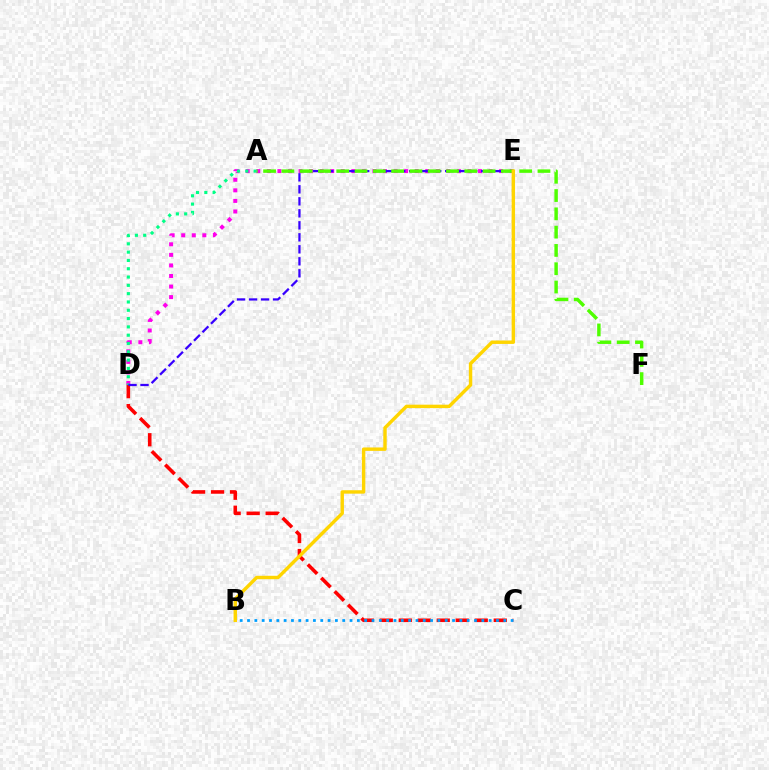{('C', 'D'): [{'color': '#ff0000', 'line_style': 'dashed', 'thickness': 2.58}], ('D', 'E'): [{'color': '#ff00ed', 'line_style': 'dotted', 'thickness': 2.87}, {'color': '#3700ff', 'line_style': 'dashed', 'thickness': 1.63}], ('A', 'D'): [{'color': '#00ff86', 'line_style': 'dotted', 'thickness': 2.26}], ('A', 'F'): [{'color': '#4fff00', 'line_style': 'dashed', 'thickness': 2.48}], ('B', 'E'): [{'color': '#ffd500', 'line_style': 'solid', 'thickness': 2.46}], ('B', 'C'): [{'color': '#009eff', 'line_style': 'dotted', 'thickness': 1.99}]}